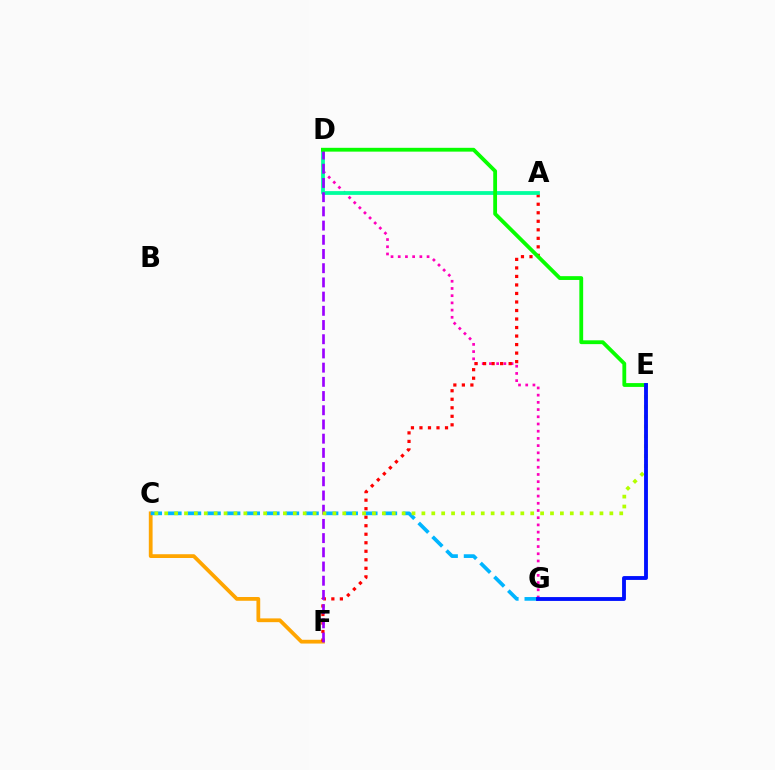{('C', 'F'): [{'color': '#ffa500', 'line_style': 'solid', 'thickness': 2.72}], ('D', 'G'): [{'color': '#ff00bd', 'line_style': 'dotted', 'thickness': 1.96}], ('A', 'F'): [{'color': '#ff0000', 'line_style': 'dotted', 'thickness': 2.31}], ('C', 'G'): [{'color': '#00b5ff', 'line_style': 'dashed', 'thickness': 2.66}], ('A', 'D'): [{'color': '#00ff9d', 'line_style': 'solid', 'thickness': 2.71}], ('D', 'F'): [{'color': '#9b00ff', 'line_style': 'dashed', 'thickness': 1.93}], ('C', 'E'): [{'color': '#b3ff00', 'line_style': 'dotted', 'thickness': 2.69}], ('D', 'E'): [{'color': '#08ff00', 'line_style': 'solid', 'thickness': 2.74}], ('E', 'G'): [{'color': '#0010ff', 'line_style': 'solid', 'thickness': 2.78}]}